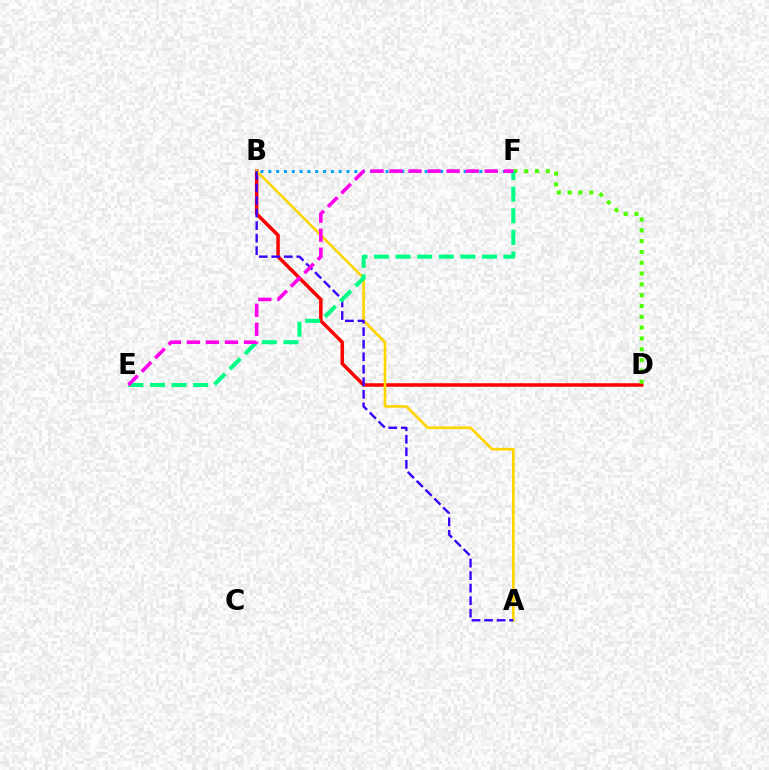{('B', 'D'): [{'color': '#ff0000', 'line_style': 'solid', 'thickness': 2.52}], ('A', 'B'): [{'color': '#ffd500', 'line_style': 'solid', 'thickness': 1.92}, {'color': '#3700ff', 'line_style': 'dashed', 'thickness': 1.7}], ('D', 'F'): [{'color': '#4fff00', 'line_style': 'dotted', 'thickness': 2.94}], ('B', 'F'): [{'color': '#009eff', 'line_style': 'dotted', 'thickness': 2.12}], ('E', 'F'): [{'color': '#00ff86', 'line_style': 'dashed', 'thickness': 2.93}, {'color': '#ff00ed', 'line_style': 'dashed', 'thickness': 2.59}]}